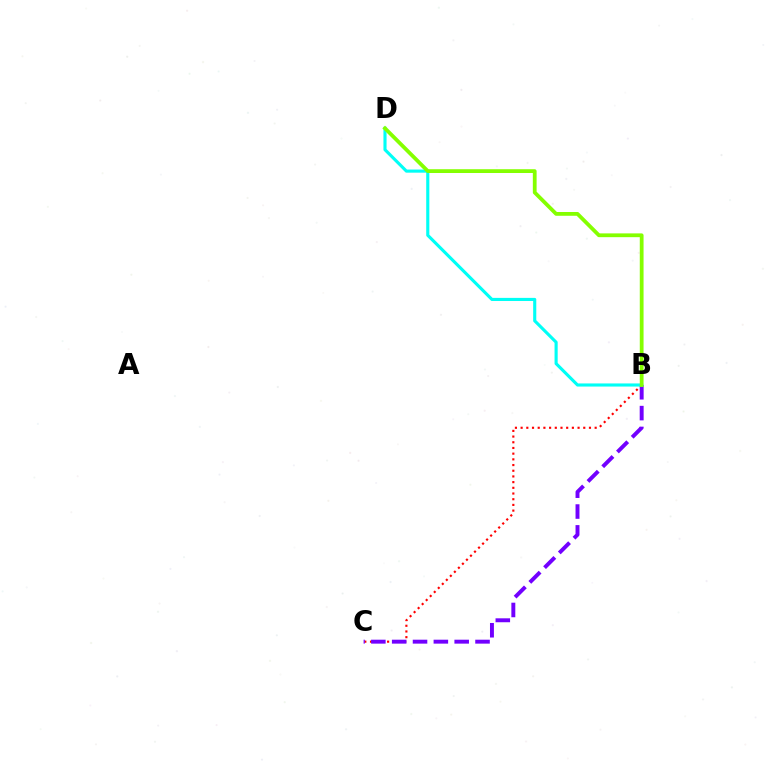{('B', 'C'): [{'color': '#ff0000', 'line_style': 'dotted', 'thickness': 1.55}, {'color': '#7200ff', 'line_style': 'dashed', 'thickness': 2.83}], ('B', 'D'): [{'color': '#00fff6', 'line_style': 'solid', 'thickness': 2.25}, {'color': '#84ff00', 'line_style': 'solid', 'thickness': 2.73}]}